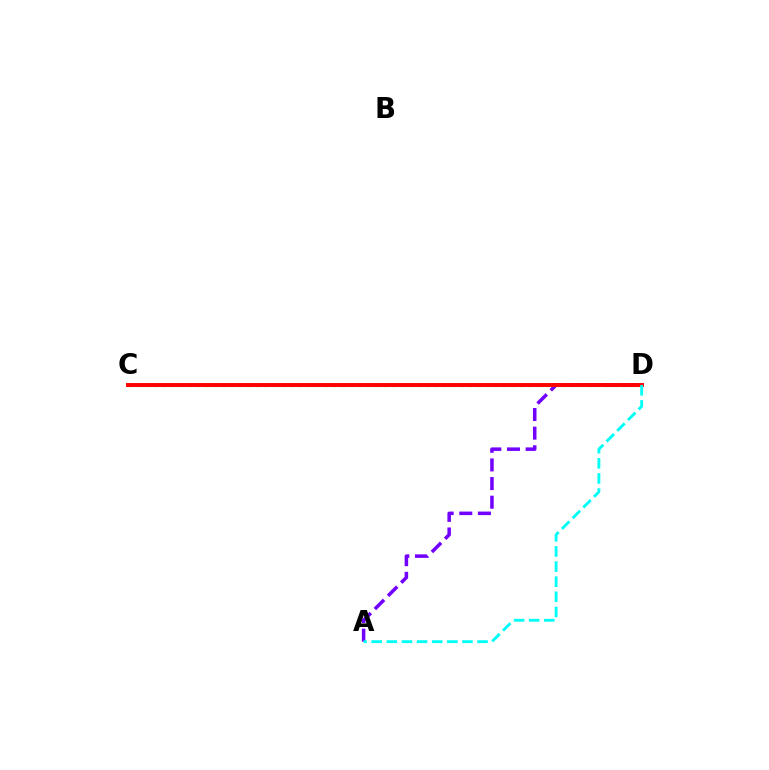{('C', 'D'): [{'color': '#84ff00', 'line_style': 'dotted', 'thickness': 2.31}, {'color': '#ff0000', 'line_style': 'solid', 'thickness': 2.83}], ('A', 'D'): [{'color': '#7200ff', 'line_style': 'dashed', 'thickness': 2.53}, {'color': '#00fff6', 'line_style': 'dashed', 'thickness': 2.05}]}